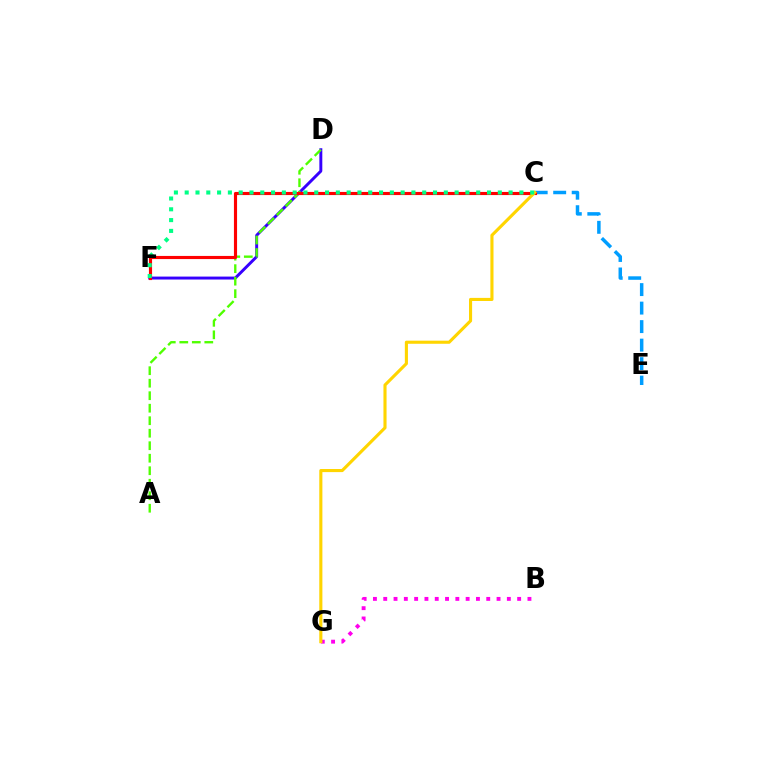{('C', 'E'): [{'color': '#009eff', 'line_style': 'dashed', 'thickness': 2.51}], ('D', 'F'): [{'color': '#3700ff', 'line_style': 'solid', 'thickness': 2.12}], ('B', 'G'): [{'color': '#ff00ed', 'line_style': 'dotted', 'thickness': 2.8}], ('A', 'D'): [{'color': '#4fff00', 'line_style': 'dashed', 'thickness': 1.7}], ('C', 'F'): [{'color': '#ff0000', 'line_style': 'solid', 'thickness': 2.25}, {'color': '#00ff86', 'line_style': 'dotted', 'thickness': 2.93}], ('C', 'G'): [{'color': '#ffd500', 'line_style': 'solid', 'thickness': 2.24}]}